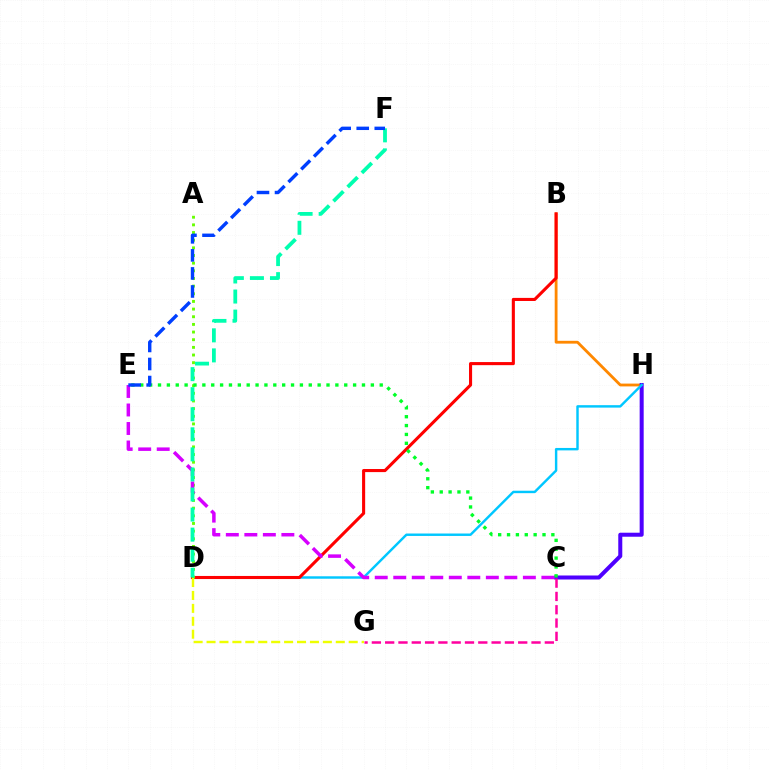{('B', 'H'): [{'color': '#ff8800', 'line_style': 'solid', 'thickness': 2.03}], ('C', 'H'): [{'color': '#4f00ff', 'line_style': 'solid', 'thickness': 2.89}], ('D', 'H'): [{'color': '#00c7ff', 'line_style': 'solid', 'thickness': 1.75}], ('B', 'D'): [{'color': '#ff0000', 'line_style': 'solid', 'thickness': 2.22}], ('A', 'D'): [{'color': '#66ff00', 'line_style': 'dotted', 'thickness': 2.08}], ('D', 'G'): [{'color': '#eeff00', 'line_style': 'dashed', 'thickness': 1.76}], ('C', 'E'): [{'color': '#d600ff', 'line_style': 'dashed', 'thickness': 2.52}, {'color': '#00ff27', 'line_style': 'dotted', 'thickness': 2.41}], ('D', 'F'): [{'color': '#00ffaf', 'line_style': 'dashed', 'thickness': 2.73}], ('C', 'G'): [{'color': '#ff00a0', 'line_style': 'dashed', 'thickness': 1.81}], ('E', 'F'): [{'color': '#003fff', 'line_style': 'dashed', 'thickness': 2.45}]}